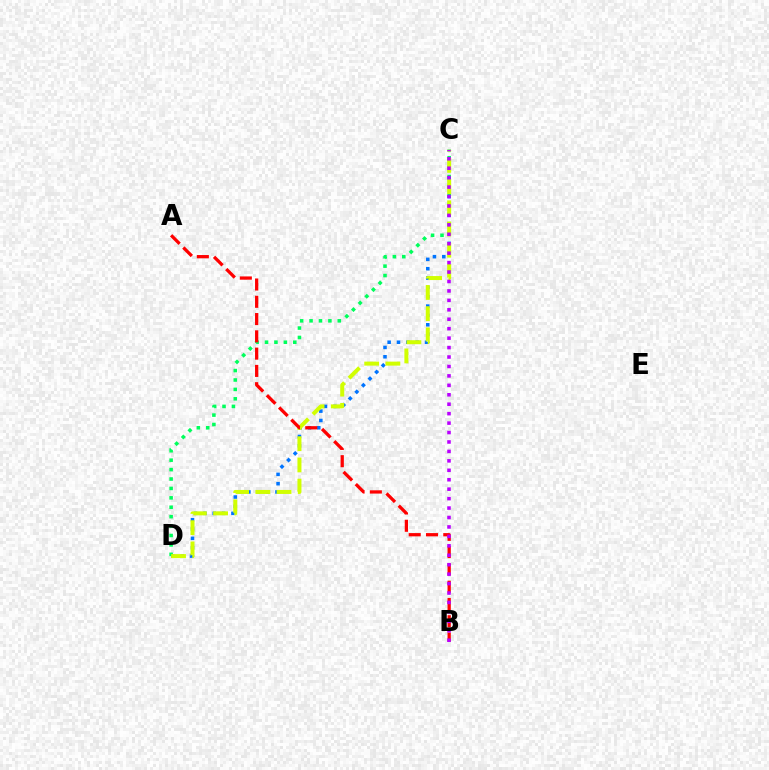{('C', 'D'): [{'color': '#0074ff', 'line_style': 'dotted', 'thickness': 2.54}, {'color': '#00ff5c', 'line_style': 'dotted', 'thickness': 2.56}, {'color': '#d1ff00', 'line_style': 'dashed', 'thickness': 2.88}], ('A', 'B'): [{'color': '#ff0000', 'line_style': 'dashed', 'thickness': 2.35}], ('B', 'C'): [{'color': '#b900ff', 'line_style': 'dotted', 'thickness': 2.56}]}